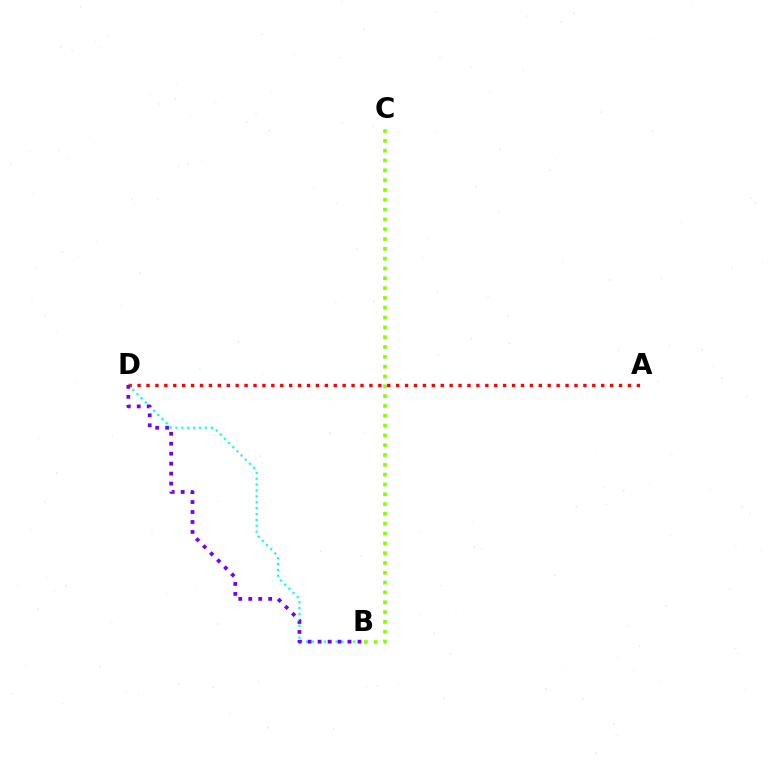{('A', 'D'): [{'color': '#ff0000', 'line_style': 'dotted', 'thickness': 2.42}], ('B', 'D'): [{'color': '#00fff6', 'line_style': 'dotted', 'thickness': 1.6}, {'color': '#7200ff', 'line_style': 'dotted', 'thickness': 2.71}], ('B', 'C'): [{'color': '#84ff00', 'line_style': 'dotted', 'thickness': 2.67}]}